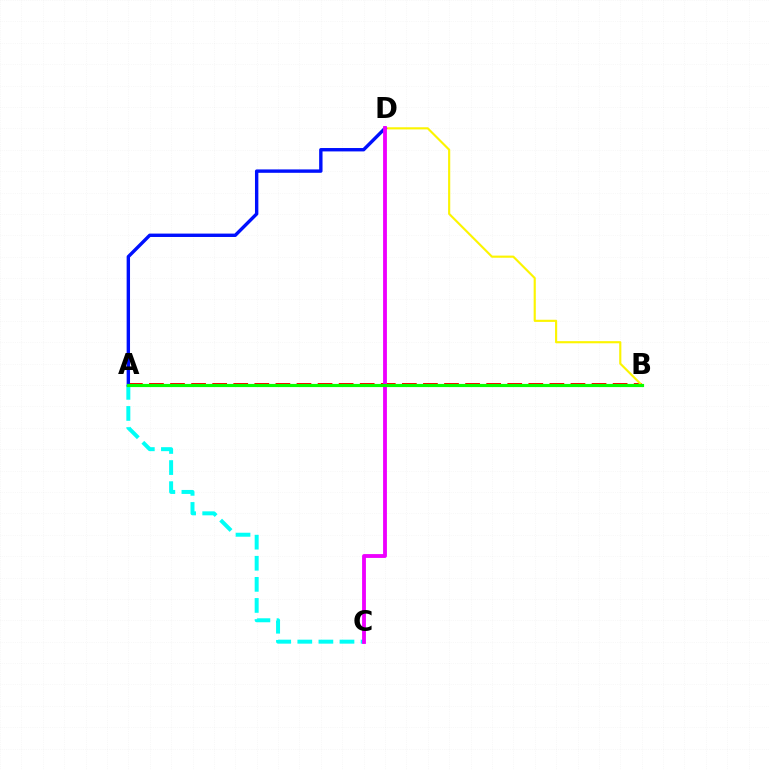{('A', 'B'): [{'color': '#ff0000', 'line_style': 'dashed', 'thickness': 2.86}, {'color': '#08ff00', 'line_style': 'solid', 'thickness': 2.27}], ('B', 'D'): [{'color': '#fcf500', 'line_style': 'solid', 'thickness': 1.54}], ('A', 'C'): [{'color': '#00fff6', 'line_style': 'dashed', 'thickness': 2.87}], ('A', 'D'): [{'color': '#0010ff', 'line_style': 'solid', 'thickness': 2.44}], ('C', 'D'): [{'color': '#ee00ff', 'line_style': 'solid', 'thickness': 2.76}]}